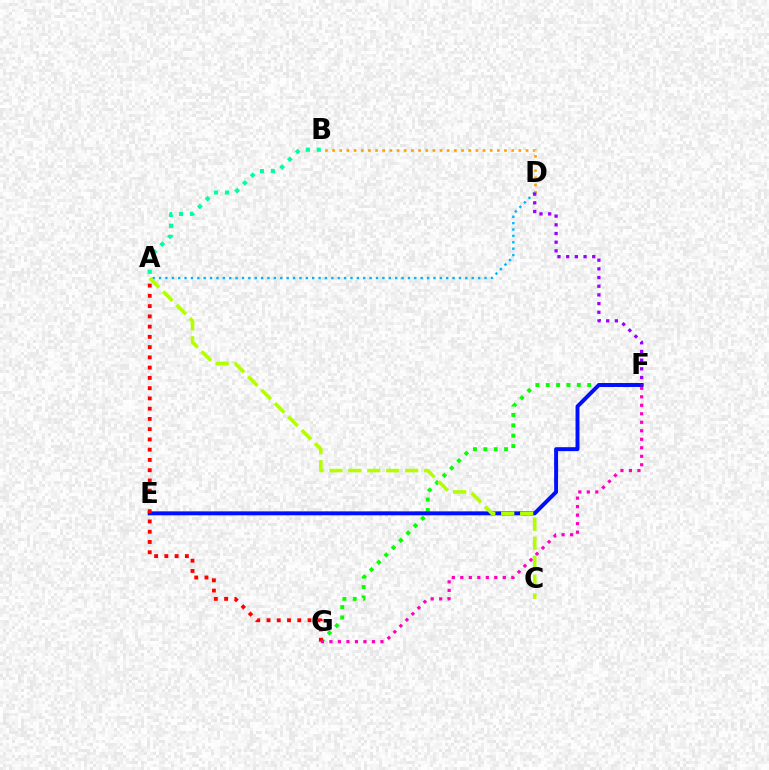{('F', 'G'): [{'color': '#08ff00', 'line_style': 'dotted', 'thickness': 2.82}, {'color': '#ff00bd', 'line_style': 'dotted', 'thickness': 2.31}], ('B', 'D'): [{'color': '#ffa500', 'line_style': 'dotted', 'thickness': 1.95}], ('E', 'F'): [{'color': '#0010ff', 'line_style': 'solid', 'thickness': 2.85}], ('A', 'G'): [{'color': '#ff0000', 'line_style': 'dotted', 'thickness': 2.79}], ('A', 'B'): [{'color': '#00ff9d', 'line_style': 'dotted', 'thickness': 2.98}], ('A', 'D'): [{'color': '#00b5ff', 'line_style': 'dotted', 'thickness': 1.73}], ('D', 'F'): [{'color': '#9b00ff', 'line_style': 'dotted', 'thickness': 2.36}], ('A', 'C'): [{'color': '#b3ff00', 'line_style': 'dashed', 'thickness': 2.58}]}